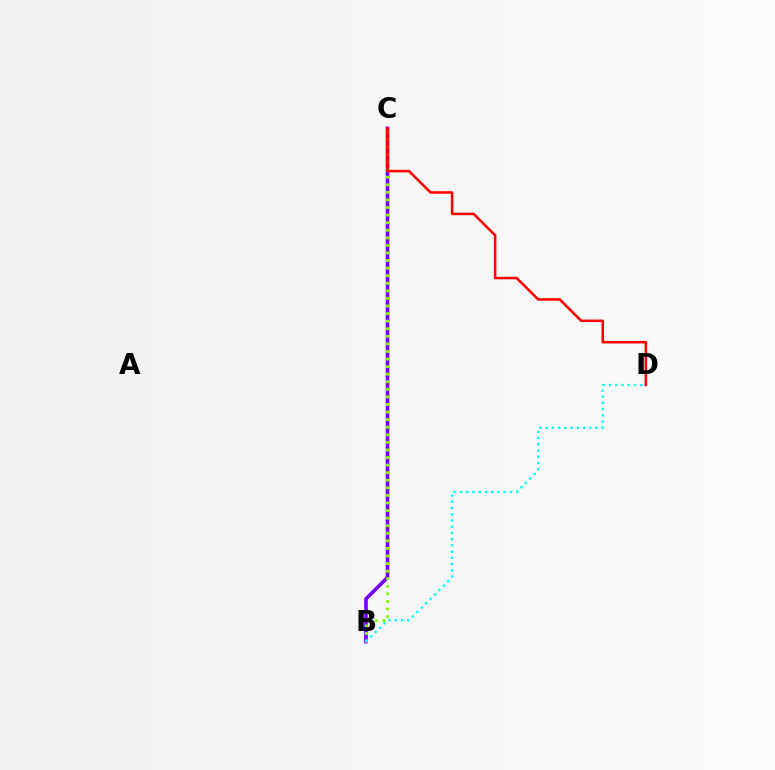{('B', 'C'): [{'color': '#7200ff', 'line_style': 'solid', 'thickness': 2.61}, {'color': '#84ff00', 'line_style': 'dotted', 'thickness': 2.06}], ('C', 'D'): [{'color': '#ff0000', 'line_style': 'solid', 'thickness': 1.83}], ('B', 'D'): [{'color': '#00fff6', 'line_style': 'dotted', 'thickness': 1.69}]}